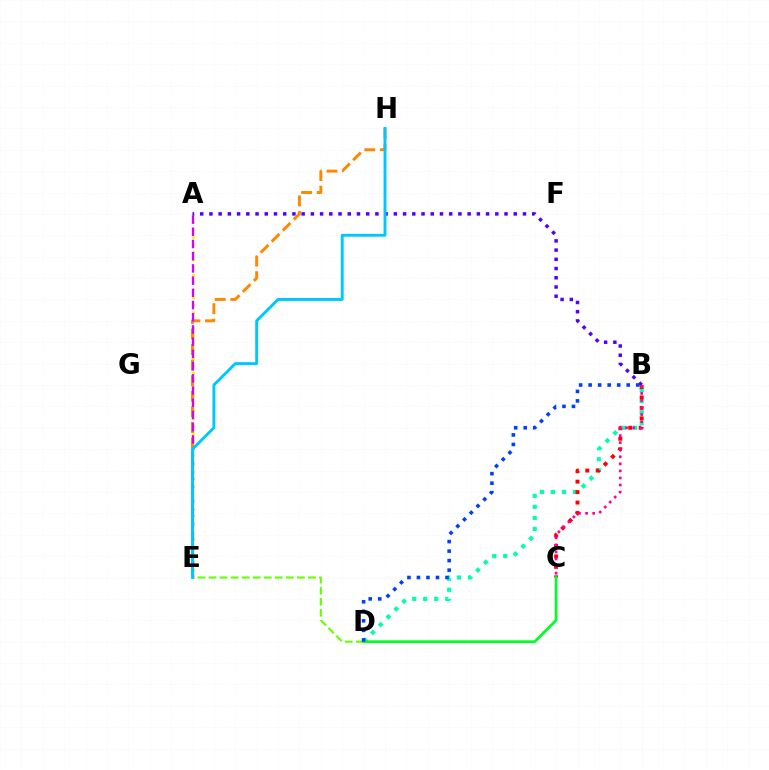{('B', 'D'): [{'color': '#00ffaf', 'line_style': 'dotted', 'thickness': 3.0}, {'color': '#003fff', 'line_style': 'dotted', 'thickness': 2.59}], ('A', 'E'): [{'color': '#eeff00', 'line_style': 'dotted', 'thickness': 2.05}, {'color': '#d600ff', 'line_style': 'dashed', 'thickness': 1.66}], ('B', 'C'): [{'color': '#ff0000', 'line_style': 'dotted', 'thickness': 2.84}, {'color': '#ff00a0', 'line_style': 'dotted', 'thickness': 1.92}], ('D', 'E'): [{'color': '#66ff00', 'line_style': 'dashed', 'thickness': 1.5}], ('A', 'B'): [{'color': '#4f00ff', 'line_style': 'dotted', 'thickness': 2.51}], ('E', 'H'): [{'color': '#ff8800', 'line_style': 'dashed', 'thickness': 2.12}, {'color': '#00c7ff', 'line_style': 'solid', 'thickness': 2.09}], ('C', 'D'): [{'color': '#00ff27', 'line_style': 'solid', 'thickness': 1.96}]}